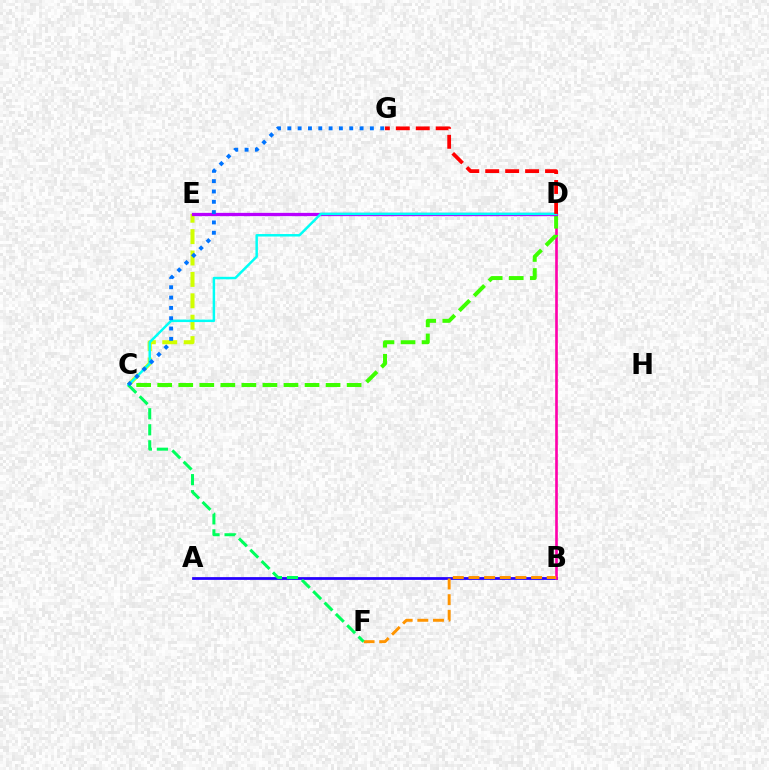{('C', 'E'): [{'color': '#d1ff00', 'line_style': 'dashed', 'thickness': 2.91}], ('A', 'B'): [{'color': '#2500ff', 'line_style': 'solid', 'thickness': 1.99}], ('B', 'D'): [{'color': '#ff00ac', 'line_style': 'solid', 'thickness': 1.9}], ('B', 'F'): [{'color': '#ff9400', 'line_style': 'dashed', 'thickness': 2.13}], ('C', 'D'): [{'color': '#3dff00', 'line_style': 'dashed', 'thickness': 2.86}, {'color': '#00fff6', 'line_style': 'solid', 'thickness': 1.78}], ('D', 'E'): [{'color': '#b900ff', 'line_style': 'solid', 'thickness': 2.35}], ('C', 'F'): [{'color': '#00ff5c', 'line_style': 'dashed', 'thickness': 2.18}], ('D', 'G'): [{'color': '#ff0000', 'line_style': 'dashed', 'thickness': 2.71}], ('C', 'G'): [{'color': '#0074ff', 'line_style': 'dotted', 'thickness': 2.8}]}